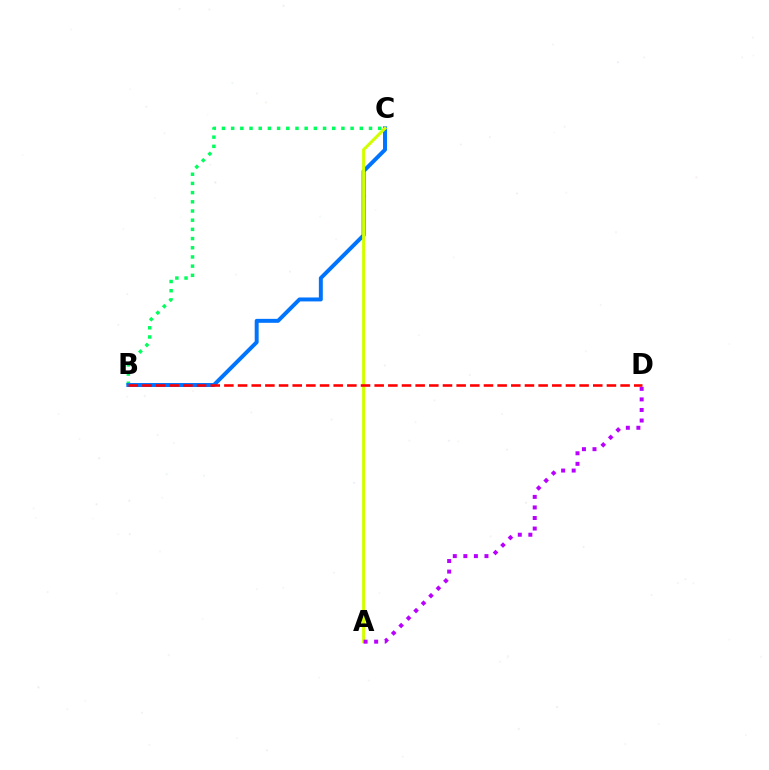{('B', 'C'): [{'color': '#00ff5c', 'line_style': 'dotted', 'thickness': 2.5}, {'color': '#0074ff', 'line_style': 'solid', 'thickness': 2.84}], ('A', 'C'): [{'color': '#d1ff00', 'line_style': 'solid', 'thickness': 2.19}], ('A', 'D'): [{'color': '#b900ff', 'line_style': 'dotted', 'thickness': 2.87}], ('B', 'D'): [{'color': '#ff0000', 'line_style': 'dashed', 'thickness': 1.86}]}